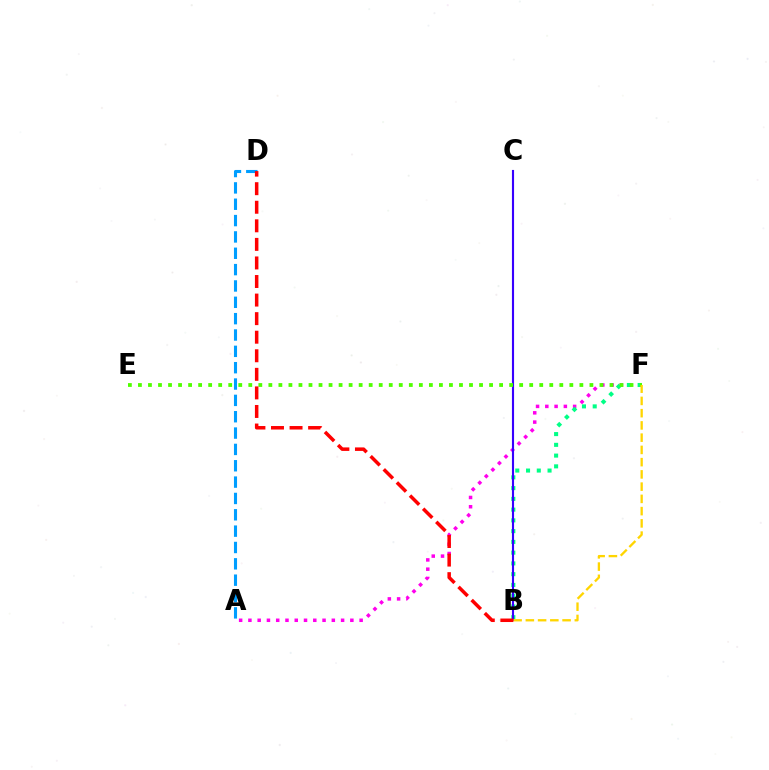{('A', 'F'): [{'color': '#ff00ed', 'line_style': 'dotted', 'thickness': 2.52}], ('B', 'F'): [{'color': '#00ff86', 'line_style': 'dotted', 'thickness': 2.92}, {'color': '#ffd500', 'line_style': 'dashed', 'thickness': 1.66}], ('A', 'D'): [{'color': '#009eff', 'line_style': 'dashed', 'thickness': 2.22}], ('B', 'C'): [{'color': '#3700ff', 'line_style': 'solid', 'thickness': 1.53}], ('E', 'F'): [{'color': '#4fff00', 'line_style': 'dotted', 'thickness': 2.73}], ('B', 'D'): [{'color': '#ff0000', 'line_style': 'dashed', 'thickness': 2.52}]}